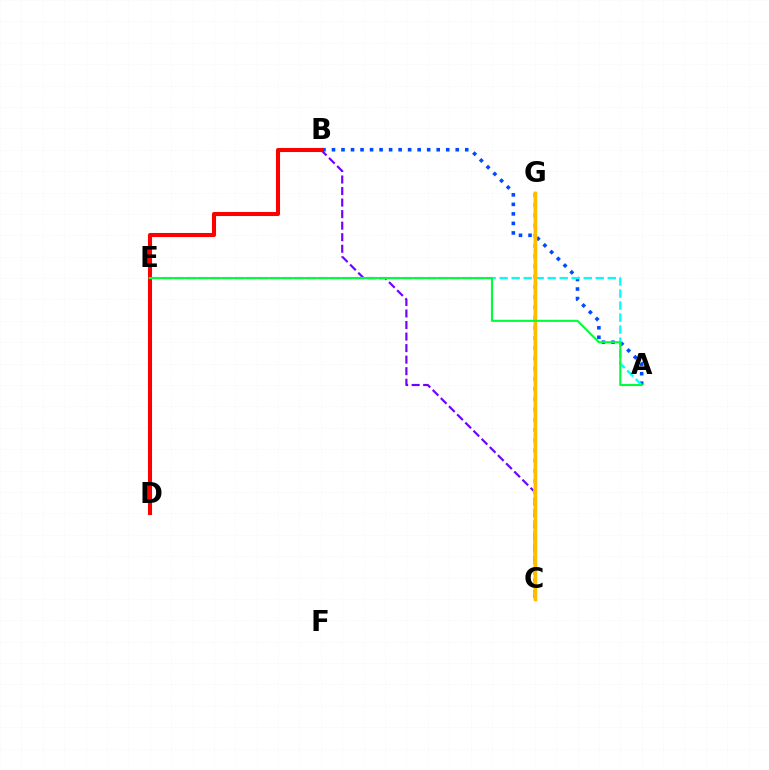{('A', 'B'): [{'color': '#004bff', 'line_style': 'dotted', 'thickness': 2.59}], ('C', 'G'): [{'color': '#ff00cf', 'line_style': 'solid', 'thickness': 1.62}, {'color': '#84ff00', 'line_style': 'dotted', 'thickness': 2.78}, {'color': '#ffbd00', 'line_style': 'solid', 'thickness': 2.52}], ('B', 'C'): [{'color': '#7200ff', 'line_style': 'dashed', 'thickness': 1.57}], ('B', 'D'): [{'color': '#ff0000', 'line_style': 'solid', 'thickness': 2.93}], ('A', 'E'): [{'color': '#00fff6', 'line_style': 'dashed', 'thickness': 1.63}, {'color': '#00ff39', 'line_style': 'solid', 'thickness': 1.51}]}